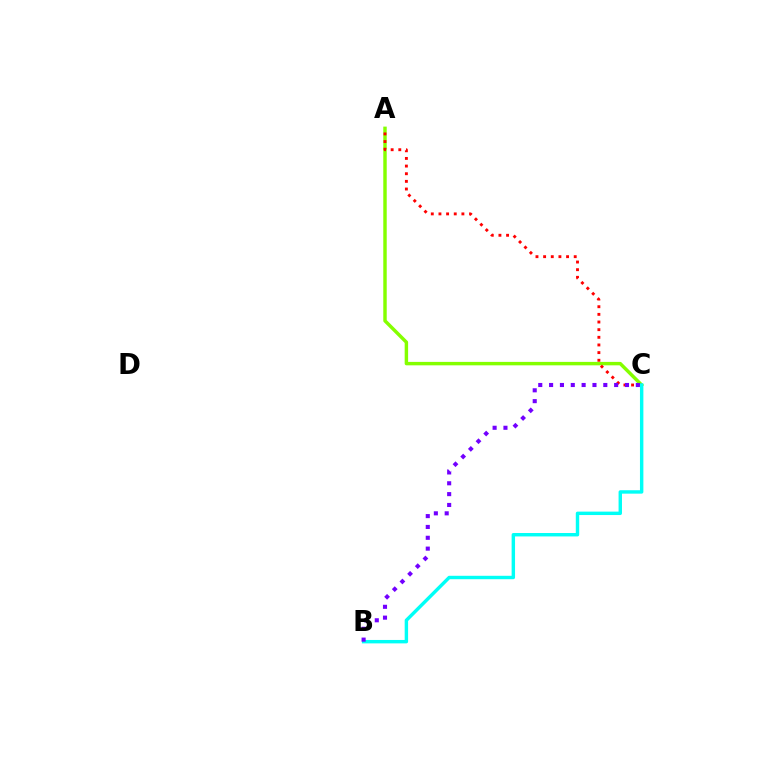{('A', 'C'): [{'color': '#84ff00', 'line_style': 'solid', 'thickness': 2.48}, {'color': '#ff0000', 'line_style': 'dotted', 'thickness': 2.08}], ('B', 'C'): [{'color': '#00fff6', 'line_style': 'solid', 'thickness': 2.46}, {'color': '#7200ff', 'line_style': 'dotted', 'thickness': 2.95}]}